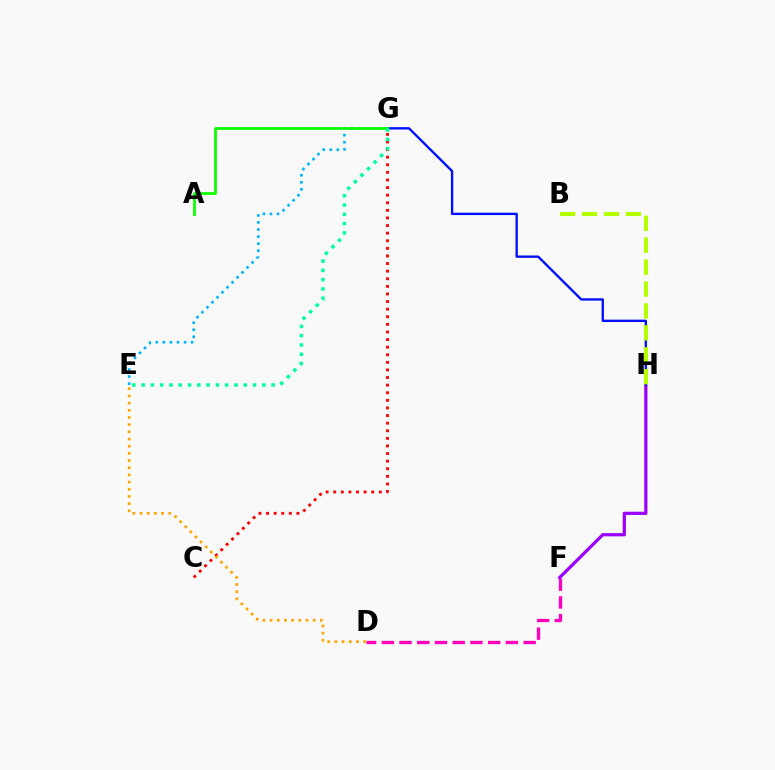{('D', 'F'): [{'color': '#ff00bd', 'line_style': 'dashed', 'thickness': 2.41}], ('E', 'G'): [{'color': '#00b5ff', 'line_style': 'dotted', 'thickness': 1.92}, {'color': '#00ff9d', 'line_style': 'dotted', 'thickness': 2.52}], ('F', 'H'): [{'color': '#9b00ff', 'line_style': 'solid', 'thickness': 2.32}], ('G', 'H'): [{'color': '#0010ff', 'line_style': 'solid', 'thickness': 1.7}], ('C', 'G'): [{'color': '#ff0000', 'line_style': 'dotted', 'thickness': 2.06}], ('A', 'G'): [{'color': '#08ff00', 'line_style': 'solid', 'thickness': 1.98}], ('B', 'H'): [{'color': '#b3ff00', 'line_style': 'dashed', 'thickness': 2.98}], ('D', 'E'): [{'color': '#ffa500', 'line_style': 'dotted', 'thickness': 1.95}]}